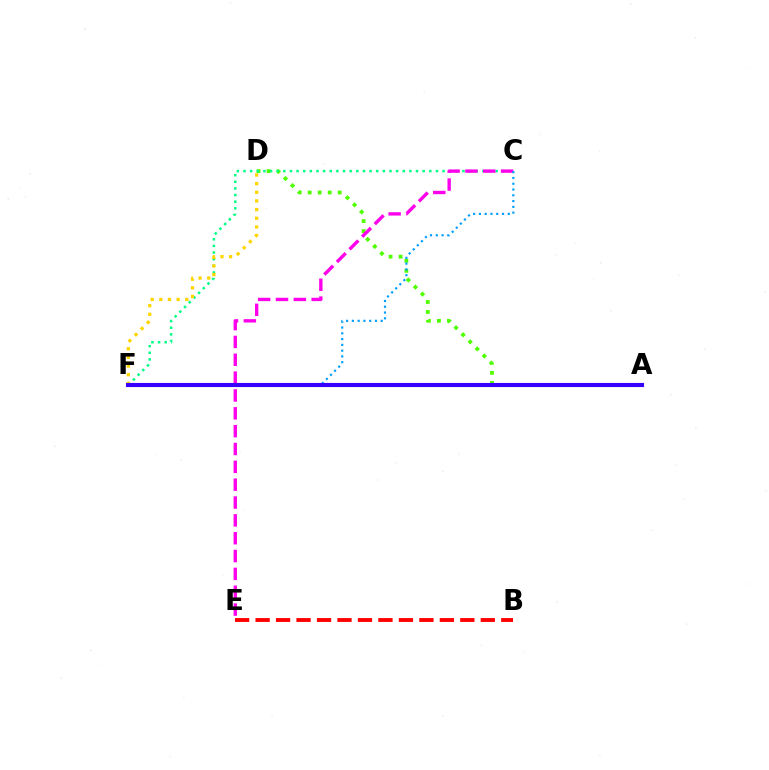{('A', 'D'): [{'color': '#4fff00', 'line_style': 'dotted', 'thickness': 2.72}], ('C', 'F'): [{'color': '#00ff86', 'line_style': 'dotted', 'thickness': 1.8}, {'color': '#009eff', 'line_style': 'dotted', 'thickness': 1.57}], ('C', 'E'): [{'color': '#ff00ed', 'line_style': 'dashed', 'thickness': 2.42}], ('B', 'E'): [{'color': '#ff0000', 'line_style': 'dashed', 'thickness': 2.78}], ('D', 'F'): [{'color': '#ffd500', 'line_style': 'dotted', 'thickness': 2.35}], ('A', 'F'): [{'color': '#3700ff', 'line_style': 'solid', 'thickness': 2.96}]}